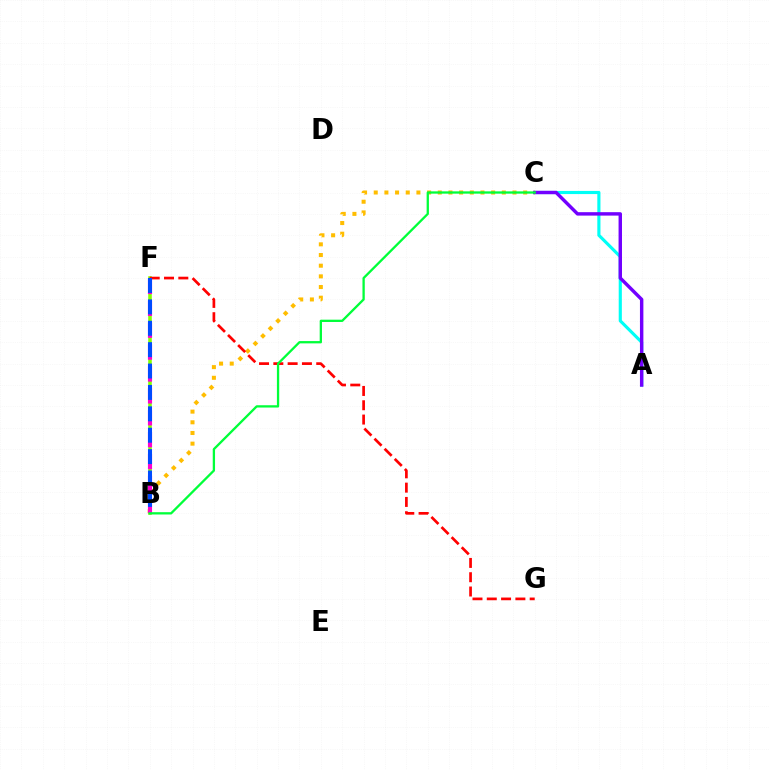{('B', 'C'): [{'color': '#ffbd00', 'line_style': 'dotted', 'thickness': 2.9}, {'color': '#00ff39', 'line_style': 'solid', 'thickness': 1.65}], ('B', 'F'): [{'color': '#84ff00', 'line_style': 'solid', 'thickness': 2.57}, {'color': '#ff00cf', 'line_style': 'dashed', 'thickness': 2.97}, {'color': '#004bff', 'line_style': 'dashed', 'thickness': 2.91}], ('A', 'C'): [{'color': '#00fff6', 'line_style': 'solid', 'thickness': 2.26}, {'color': '#7200ff', 'line_style': 'solid', 'thickness': 2.47}], ('F', 'G'): [{'color': '#ff0000', 'line_style': 'dashed', 'thickness': 1.94}]}